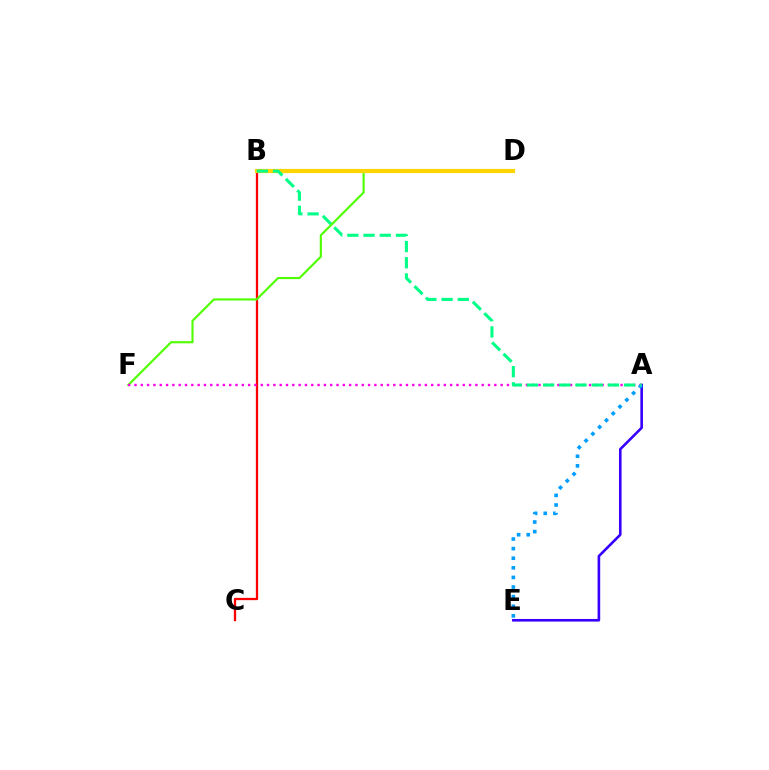{('B', 'C'): [{'color': '#ff0000', 'line_style': 'solid', 'thickness': 1.65}], ('D', 'F'): [{'color': '#4fff00', 'line_style': 'solid', 'thickness': 1.54}], ('A', 'E'): [{'color': '#3700ff', 'line_style': 'solid', 'thickness': 1.88}, {'color': '#009eff', 'line_style': 'dotted', 'thickness': 2.61}], ('B', 'D'): [{'color': '#ffd500', 'line_style': 'solid', 'thickness': 2.97}], ('A', 'F'): [{'color': '#ff00ed', 'line_style': 'dotted', 'thickness': 1.72}], ('A', 'B'): [{'color': '#00ff86', 'line_style': 'dashed', 'thickness': 2.2}]}